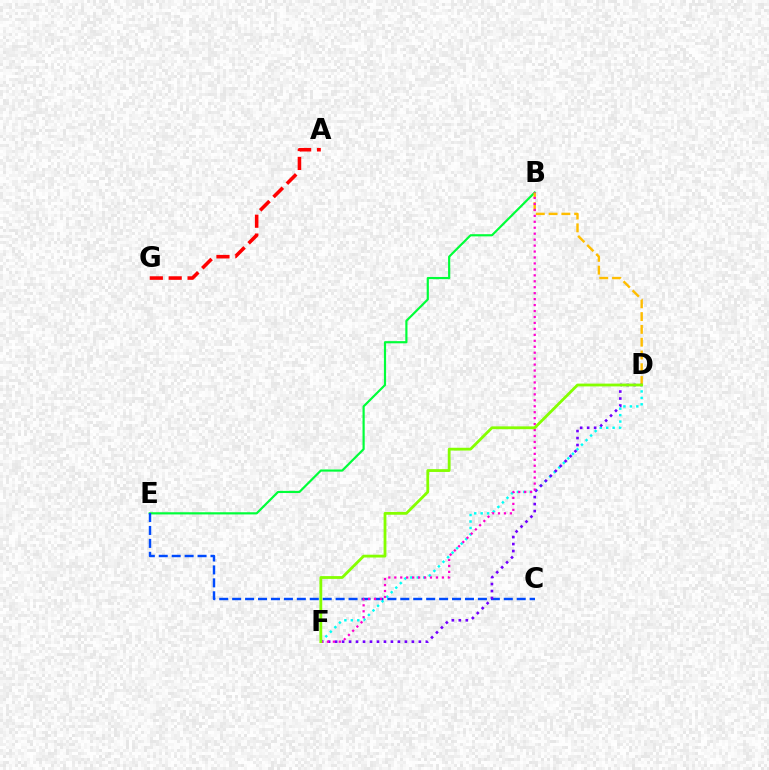{('D', 'F'): [{'color': '#00fff6', 'line_style': 'dotted', 'thickness': 1.75}, {'color': '#7200ff', 'line_style': 'dotted', 'thickness': 1.9}, {'color': '#84ff00', 'line_style': 'solid', 'thickness': 2.02}], ('A', 'G'): [{'color': '#ff0000', 'line_style': 'dashed', 'thickness': 2.56}], ('B', 'E'): [{'color': '#00ff39', 'line_style': 'solid', 'thickness': 1.57}], ('C', 'E'): [{'color': '#004bff', 'line_style': 'dashed', 'thickness': 1.76}], ('B', 'D'): [{'color': '#ffbd00', 'line_style': 'dashed', 'thickness': 1.74}], ('B', 'F'): [{'color': '#ff00cf', 'line_style': 'dotted', 'thickness': 1.62}]}